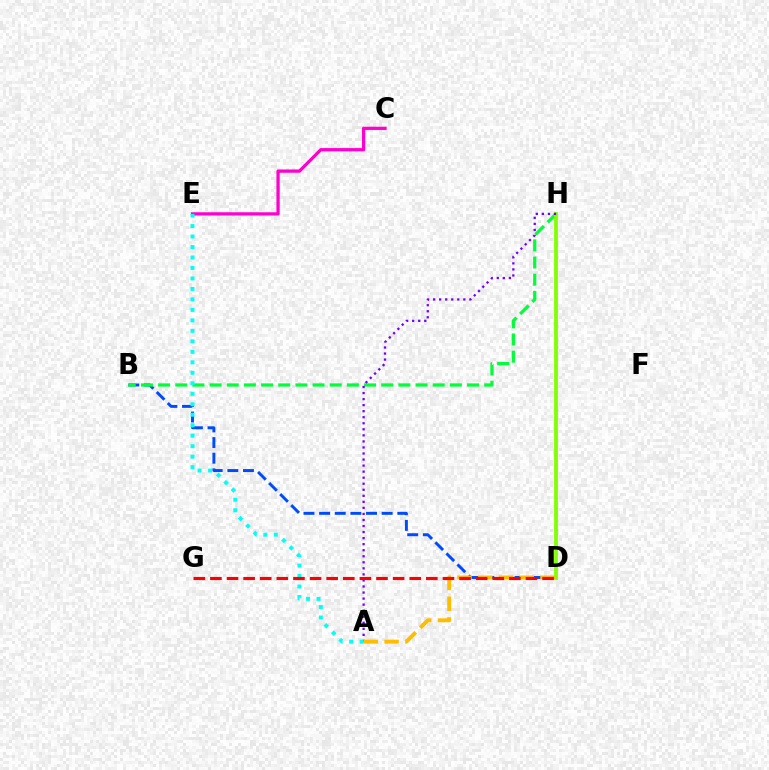{('B', 'D'): [{'color': '#004bff', 'line_style': 'dashed', 'thickness': 2.12}], ('C', 'E'): [{'color': '#ff00cf', 'line_style': 'solid', 'thickness': 2.35}], ('B', 'H'): [{'color': '#00ff39', 'line_style': 'dashed', 'thickness': 2.33}], ('D', 'H'): [{'color': '#84ff00', 'line_style': 'solid', 'thickness': 2.74}], ('A', 'H'): [{'color': '#7200ff', 'line_style': 'dotted', 'thickness': 1.64}], ('A', 'E'): [{'color': '#00fff6', 'line_style': 'dotted', 'thickness': 2.85}], ('A', 'D'): [{'color': '#ffbd00', 'line_style': 'dashed', 'thickness': 2.82}], ('D', 'G'): [{'color': '#ff0000', 'line_style': 'dashed', 'thickness': 2.26}]}